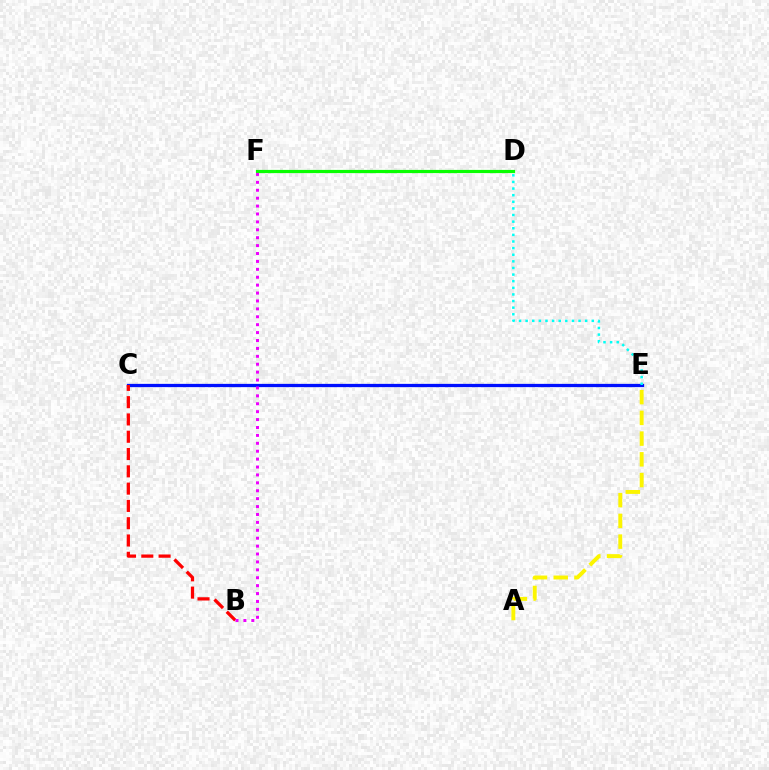{('D', 'F'): [{'color': '#08ff00', 'line_style': 'solid', 'thickness': 2.3}], ('C', 'E'): [{'color': '#0010ff', 'line_style': 'solid', 'thickness': 2.35}], ('B', 'C'): [{'color': '#ff0000', 'line_style': 'dashed', 'thickness': 2.35}], ('D', 'E'): [{'color': '#00fff6', 'line_style': 'dotted', 'thickness': 1.8}], ('B', 'F'): [{'color': '#ee00ff', 'line_style': 'dotted', 'thickness': 2.15}], ('A', 'E'): [{'color': '#fcf500', 'line_style': 'dashed', 'thickness': 2.82}]}